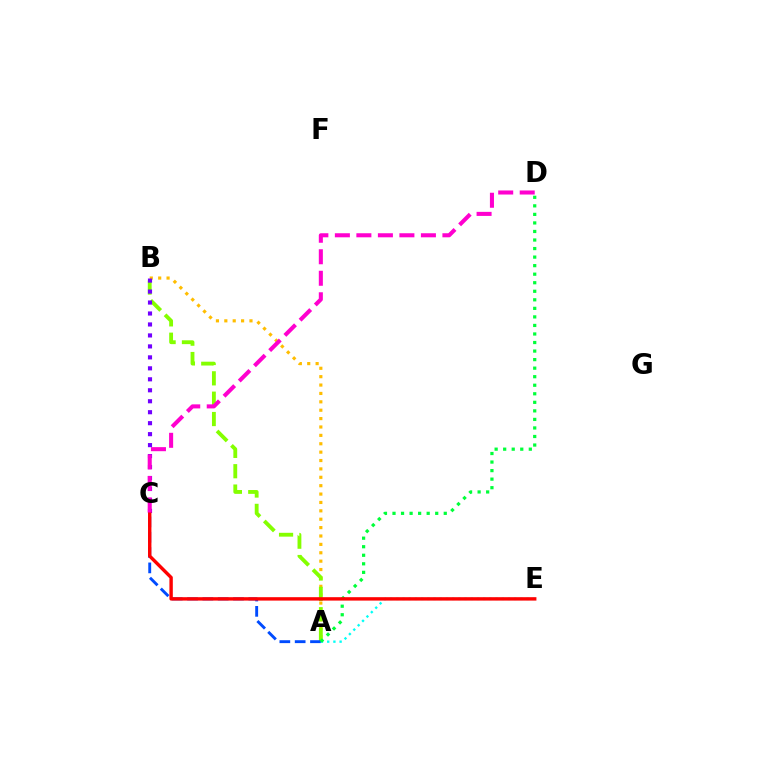{('A', 'B'): [{'color': '#ffbd00', 'line_style': 'dotted', 'thickness': 2.28}, {'color': '#84ff00', 'line_style': 'dashed', 'thickness': 2.76}], ('A', 'E'): [{'color': '#00fff6', 'line_style': 'dotted', 'thickness': 1.69}], ('A', 'C'): [{'color': '#004bff', 'line_style': 'dashed', 'thickness': 2.08}], ('B', 'C'): [{'color': '#7200ff', 'line_style': 'dotted', 'thickness': 2.98}], ('A', 'D'): [{'color': '#00ff39', 'line_style': 'dotted', 'thickness': 2.32}], ('C', 'E'): [{'color': '#ff0000', 'line_style': 'solid', 'thickness': 2.45}], ('C', 'D'): [{'color': '#ff00cf', 'line_style': 'dashed', 'thickness': 2.92}]}